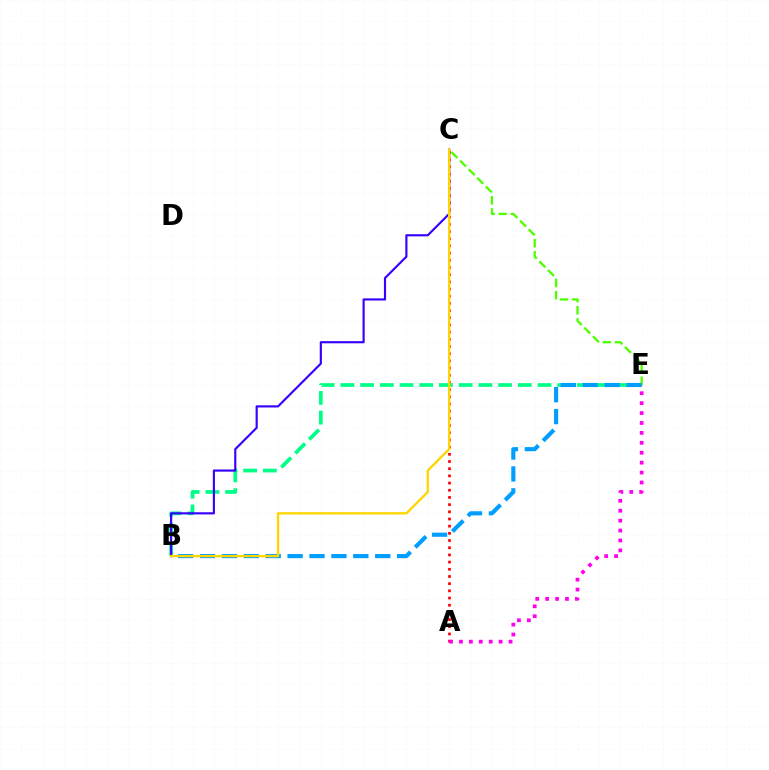{('A', 'C'): [{'color': '#ff0000', 'line_style': 'dotted', 'thickness': 1.95}], ('B', 'E'): [{'color': '#00ff86', 'line_style': 'dashed', 'thickness': 2.68}, {'color': '#009eff', 'line_style': 'dashed', 'thickness': 2.98}], ('C', 'E'): [{'color': '#4fff00', 'line_style': 'dashed', 'thickness': 1.65}], ('A', 'E'): [{'color': '#ff00ed', 'line_style': 'dotted', 'thickness': 2.7}], ('B', 'C'): [{'color': '#3700ff', 'line_style': 'solid', 'thickness': 1.55}, {'color': '#ffd500', 'line_style': 'solid', 'thickness': 1.67}]}